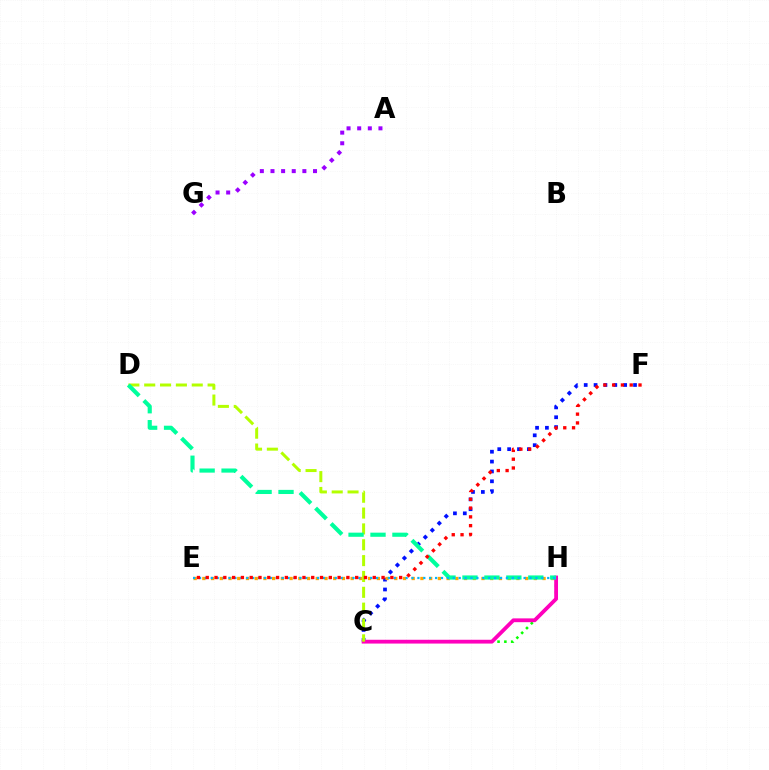{('C', 'H'): [{'color': '#08ff00', 'line_style': 'dotted', 'thickness': 1.85}, {'color': '#ff00bd', 'line_style': 'solid', 'thickness': 2.74}], ('C', 'F'): [{'color': '#0010ff', 'line_style': 'dotted', 'thickness': 2.68}], ('E', 'H'): [{'color': '#ffa500', 'line_style': 'dotted', 'thickness': 2.37}, {'color': '#00b5ff', 'line_style': 'dotted', 'thickness': 1.6}], ('C', 'D'): [{'color': '#b3ff00', 'line_style': 'dashed', 'thickness': 2.15}], ('D', 'H'): [{'color': '#00ff9d', 'line_style': 'dashed', 'thickness': 2.98}], ('A', 'G'): [{'color': '#9b00ff', 'line_style': 'dotted', 'thickness': 2.89}], ('E', 'F'): [{'color': '#ff0000', 'line_style': 'dotted', 'thickness': 2.39}]}